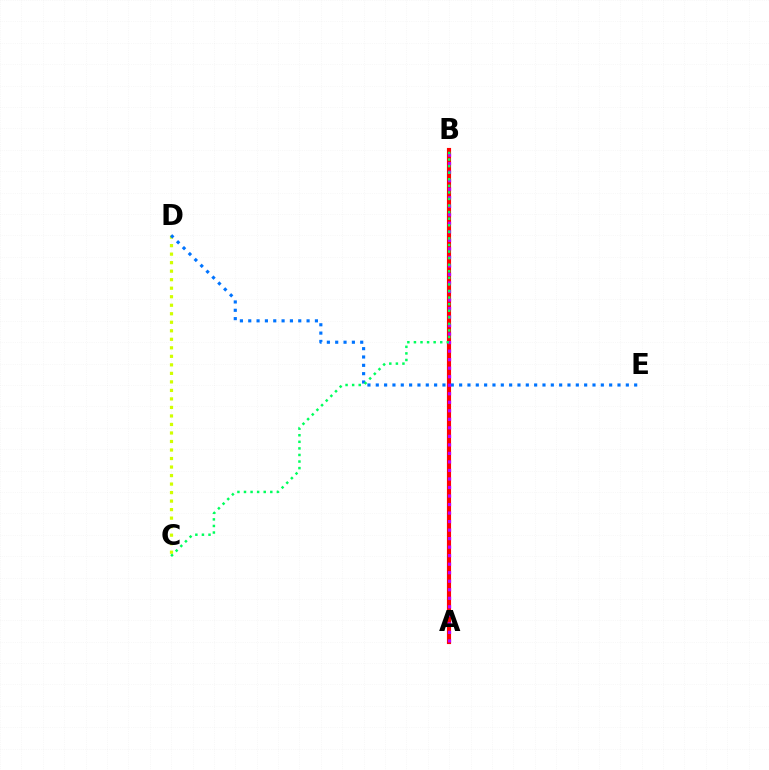{('A', 'B'): [{'color': '#ff0000', 'line_style': 'solid', 'thickness': 2.98}, {'color': '#b900ff', 'line_style': 'dotted', 'thickness': 2.32}], ('C', 'D'): [{'color': '#d1ff00', 'line_style': 'dotted', 'thickness': 2.31}], ('D', 'E'): [{'color': '#0074ff', 'line_style': 'dotted', 'thickness': 2.26}], ('B', 'C'): [{'color': '#00ff5c', 'line_style': 'dotted', 'thickness': 1.79}]}